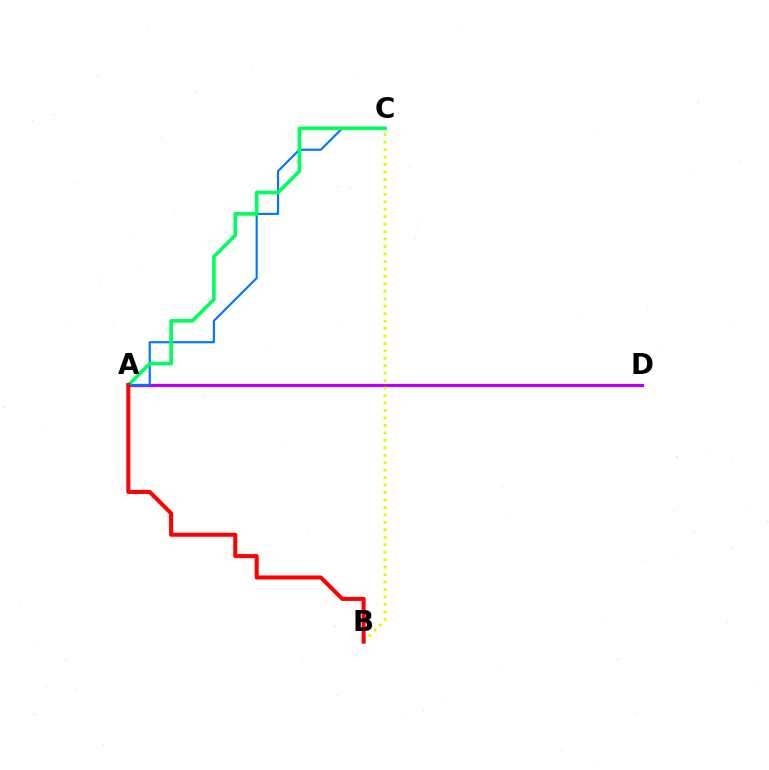{('A', 'D'): [{'color': '#b900ff', 'line_style': 'solid', 'thickness': 2.3}], ('A', 'C'): [{'color': '#0074ff', 'line_style': 'solid', 'thickness': 1.53}, {'color': '#00ff5c', 'line_style': 'solid', 'thickness': 2.63}], ('B', 'C'): [{'color': '#d1ff00', 'line_style': 'dotted', 'thickness': 2.03}], ('A', 'B'): [{'color': '#ff0000', 'line_style': 'solid', 'thickness': 2.91}]}